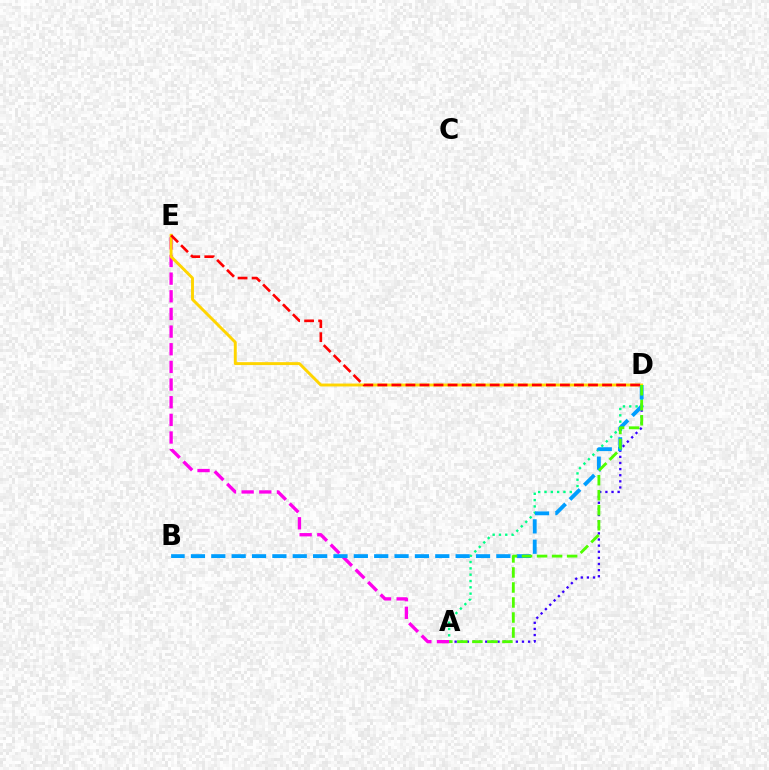{('A', 'D'): [{'color': '#3700ff', 'line_style': 'dotted', 'thickness': 1.66}, {'color': '#00ff86', 'line_style': 'dotted', 'thickness': 1.72}, {'color': '#4fff00', 'line_style': 'dashed', 'thickness': 2.04}], ('A', 'E'): [{'color': '#ff00ed', 'line_style': 'dashed', 'thickness': 2.4}], ('D', 'E'): [{'color': '#ffd500', 'line_style': 'solid', 'thickness': 2.1}, {'color': '#ff0000', 'line_style': 'dashed', 'thickness': 1.91}], ('B', 'D'): [{'color': '#009eff', 'line_style': 'dashed', 'thickness': 2.77}]}